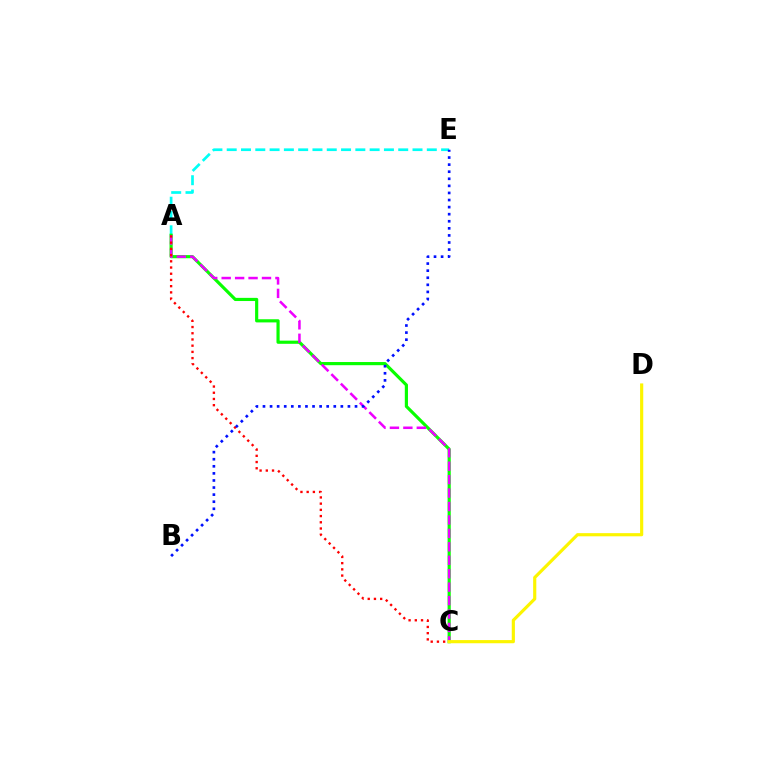{('A', 'E'): [{'color': '#00fff6', 'line_style': 'dashed', 'thickness': 1.94}], ('A', 'C'): [{'color': '#08ff00', 'line_style': 'solid', 'thickness': 2.28}, {'color': '#ee00ff', 'line_style': 'dashed', 'thickness': 1.83}, {'color': '#ff0000', 'line_style': 'dotted', 'thickness': 1.69}], ('C', 'D'): [{'color': '#fcf500', 'line_style': 'solid', 'thickness': 2.27}], ('B', 'E'): [{'color': '#0010ff', 'line_style': 'dotted', 'thickness': 1.92}]}